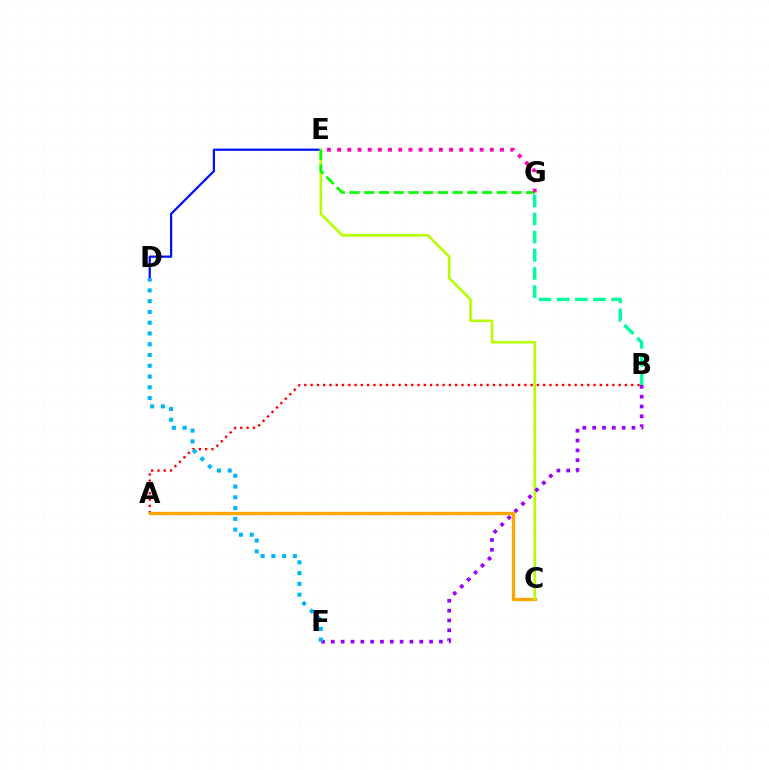{('B', 'G'): [{'color': '#00ff9d', 'line_style': 'dashed', 'thickness': 2.47}], ('A', 'B'): [{'color': '#ff0000', 'line_style': 'dotted', 'thickness': 1.71}], ('A', 'C'): [{'color': '#ffa500', 'line_style': 'solid', 'thickness': 2.37}], ('D', 'E'): [{'color': '#0010ff', 'line_style': 'solid', 'thickness': 1.61}], ('C', 'E'): [{'color': '#b3ff00', 'line_style': 'solid', 'thickness': 1.85}], ('B', 'F'): [{'color': '#9b00ff', 'line_style': 'dotted', 'thickness': 2.67}], ('E', 'G'): [{'color': '#08ff00', 'line_style': 'dashed', 'thickness': 2.0}, {'color': '#ff00bd', 'line_style': 'dotted', 'thickness': 2.77}], ('D', 'F'): [{'color': '#00b5ff', 'line_style': 'dotted', 'thickness': 2.93}]}